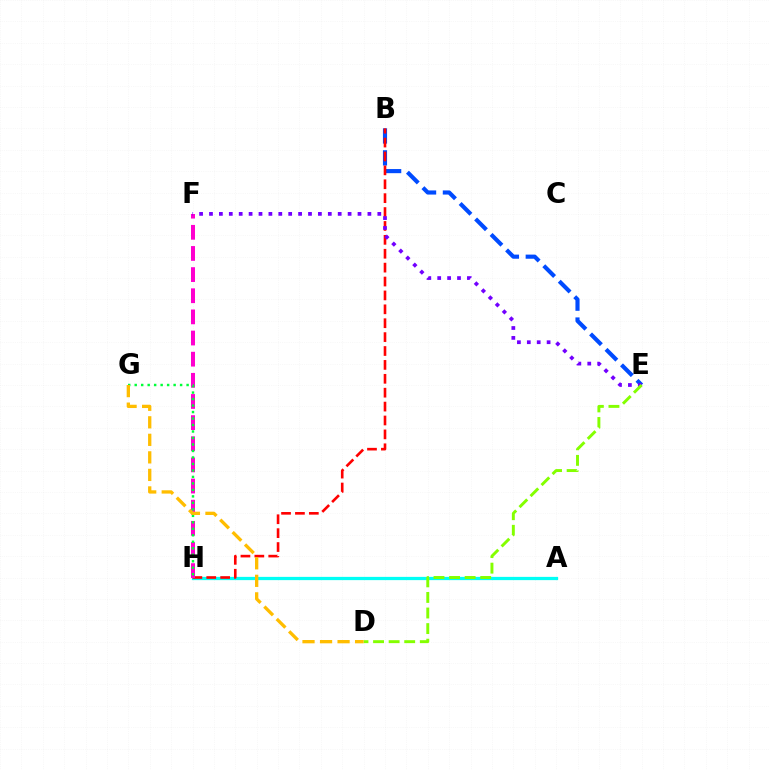{('B', 'E'): [{'color': '#004bff', 'line_style': 'dashed', 'thickness': 2.97}], ('A', 'H'): [{'color': '#00fff6', 'line_style': 'solid', 'thickness': 2.34}], ('B', 'H'): [{'color': '#ff0000', 'line_style': 'dashed', 'thickness': 1.89}], ('F', 'H'): [{'color': '#ff00cf', 'line_style': 'dashed', 'thickness': 2.87}], ('E', 'F'): [{'color': '#7200ff', 'line_style': 'dotted', 'thickness': 2.69}], ('G', 'H'): [{'color': '#00ff39', 'line_style': 'dotted', 'thickness': 1.76}], ('D', 'E'): [{'color': '#84ff00', 'line_style': 'dashed', 'thickness': 2.12}], ('D', 'G'): [{'color': '#ffbd00', 'line_style': 'dashed', 'thickness': 2.38}]}